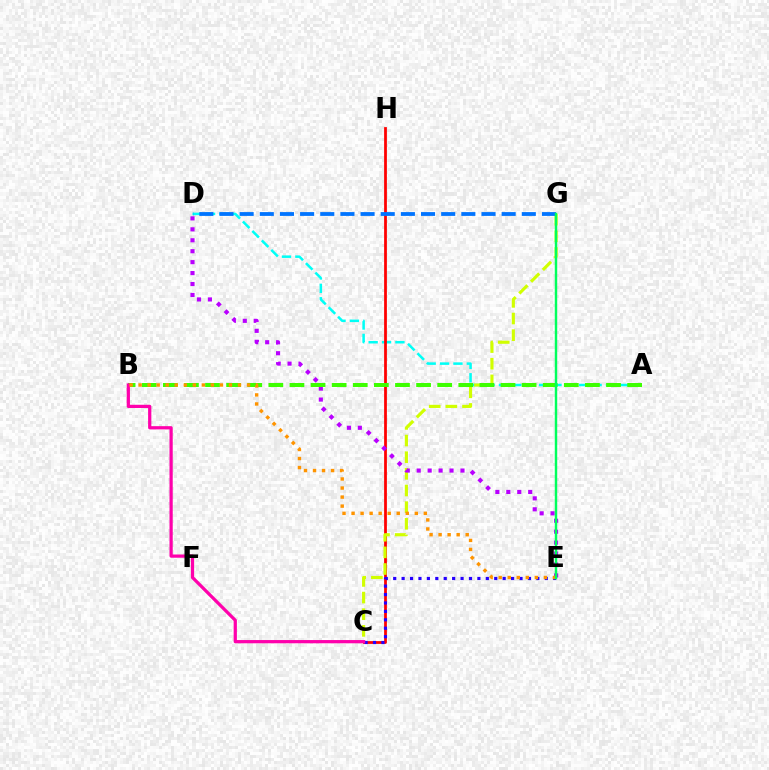{('A', 'D'): [{'color': '#00fff6', 'line_style': 'dashed', 'thickness': 1.82}], ('C', 'H'): [{'color': '#ff0000', 'line_style': 'solid', 'thickness': 1.99}], ('C', 'G'): [{'color': '#d1ff00', 'line_style': 'dashed', 'thickness': 2.26}], ('C', 'E'): [{'color': '#2500ff', 'line_style': 'dotted', 'thickness': 2.29}], ('D', 'E'): [{'color': '#b900ff', 'line_style': 'dotted', 'thickness': 2.97}], ('A', 'B'): [{'color': '#3dff00', 'line_style': 'dashed', 'thickness': 2.87}], ('B', 'C'): [{'color': '#ff00ac', 'line_style': 'solid', 'thickness': 2.33}], ('D', 'G'): [{'color': '#0074ff', 'line_style': 'dashed', 'thickness': 2.74}], ('B', 'E'): [{'color': '#ff9400', 'line_style': 'dotted', 'thickness': 2.45}], ('E', 'G'): [{'color': '#00ff5c', 'line_style': 'solid', 'thickness': 1.76}]}